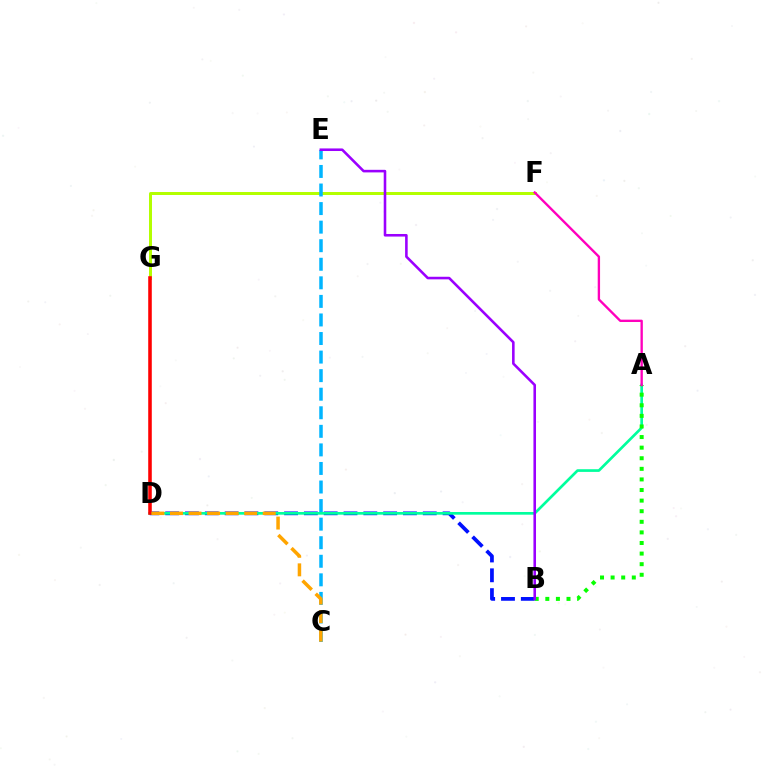{('F', 'G'): [{'color': '#b3ff00', 'line_style': 'solid', 'thickness': 2.15}], ('C', 'E'): [{'color': '#00b5ff', 'line_style': 'dashed', 'thickness': 2.52}], ('B', 'D'): [{'color': '#0010ff', 'line_style': 'dashed', 'thickness': 2.69}], ('A', 'D'): [{'color': '#00ff9d', 'line_style': 'solid', 'thickness': 1.93}], ('D', 'G'): [{'color': '#ff0000', 'line_style': 'solid', 'thickness': 2.56}], ('A', 'B'): [{'color': '#08ff00', 'line_style': 'dotted', 'thickness': 2.88}], ('C', 'D'): [{'color': '#ffa500', 'line_style': 'dashed', 'thickness': 2.52}], ('B', 'E'): [{'color': '#9b00ff', 'line_style': 'solid', 'thickness': 1.86}], ('A', 'F'): [{'color': '#ff00bd', 'line_style': 'solid', 'thickness': 1.69}]}